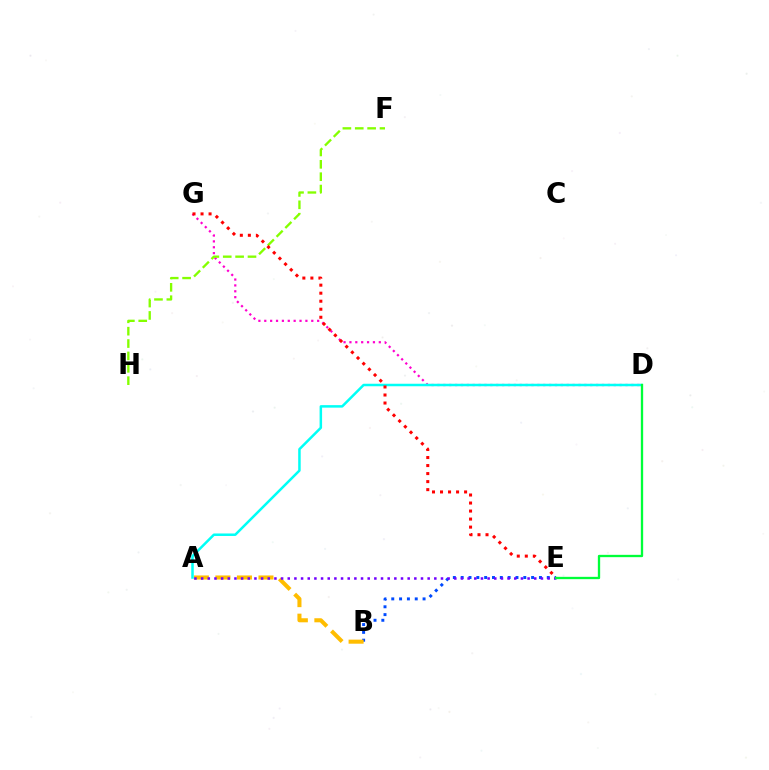{('B', 'E'): [{'color': '#004bff', 'line_style': 'dotted', 'thickness': 2.13}], ('A', 'B'): [{'color': '#ffbd00', 'line_style': 'dashed', 'thickness': 2.93}], ('D', 'G'): [{'color': '#ff00cf', 'line_style': 'dotted', 'thickness': 1.6}], ('A', 'E'): [{'color': '#7200ff', 'line_style': 'dotted', 'thickness': 1.81}], ('F', 'H'): [{'color': '#84ff00', 'line_style': 'dashed', 'thickness': 1.68}], ('A', 'D'): [{'color': '#00fff6', 'line_style': 'solid', 'thickness': 1.8}], ('D', 'E'): [{'color': '#00ff39', 'line_style': 'solid', 'thickness': 1.67}], ('E', 'G'): [{'color': '#ff0000', 'line_style': 'dotted', 'thickness': 2.18}]}